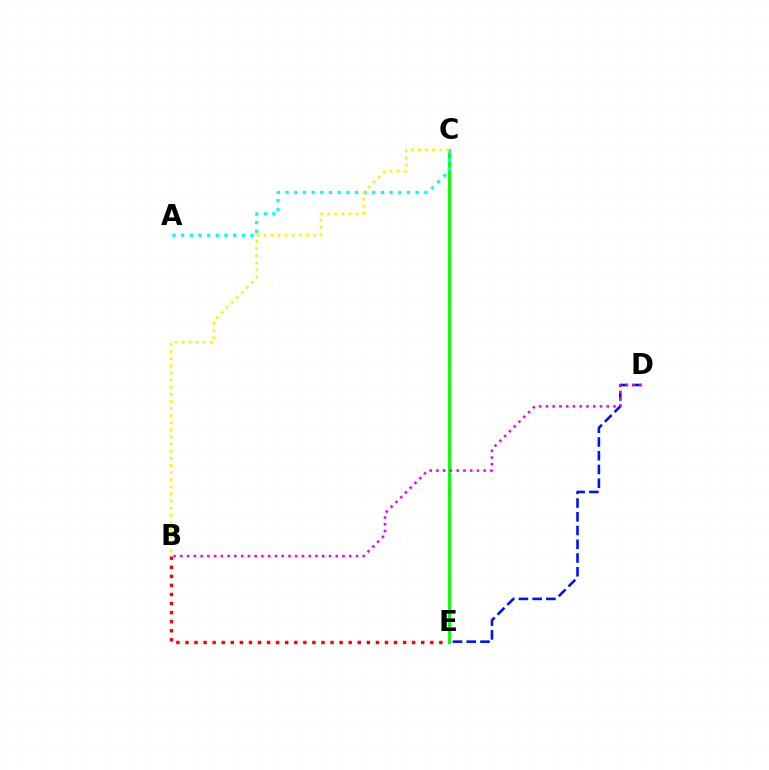{('B', 'E'): [{'color': '#ff0000', 'line_style': 'dotted', 'thickness': 2.46}], ('D', 'E'): [{'color': '#0010ff', 'line_style': 'dashed', 'thickness': 1.87}], ('C', 'E'): [{'color': '#08ff00', 'line_style': 'solid', 'thickness': 2.11}], ('B', 'D'): [{'color': '#ee00ff', 'line_style': 'dotted', 'thickness': 1.84}], ('A', 'C'): [{'color': '#00fff6', 'line_style': 'dotted', 'thickness': 2.35}], ('B', 'C'): [{'color': '#fcf500', 'line_style': 'dotted', 'thickness': 1.93}]}